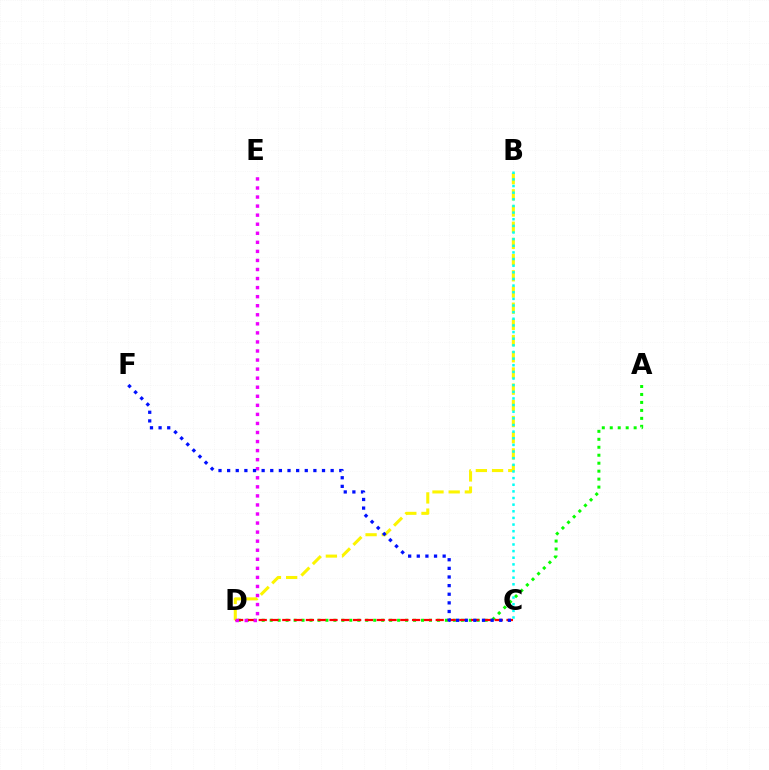{('A', 'D'): [{'color': '#08ff00', 'line_style': 'dotted', 'thickness': 2.16}], ('C', 'D'): [{'color': '#ff0000', 'line_style': 'dashed', 'thickness': 1.6}], ('B', 'D'): [{'color': '#fcf500', 'line_style': 'dashed', 'thickness': 2.2}], ('B', 'C'): [{'color': '#00fff6', 'line_style': 'dotted', 'thickness': 1.8}], ('D', 'E'): [{'color': '#ee00ff', 'line_style': 'dotted', 'thickness': 2.46}], ('C', 'F'): [{'color': '#0010ff', 'line_style': 'dotted', 'thickness': 2.34}]}